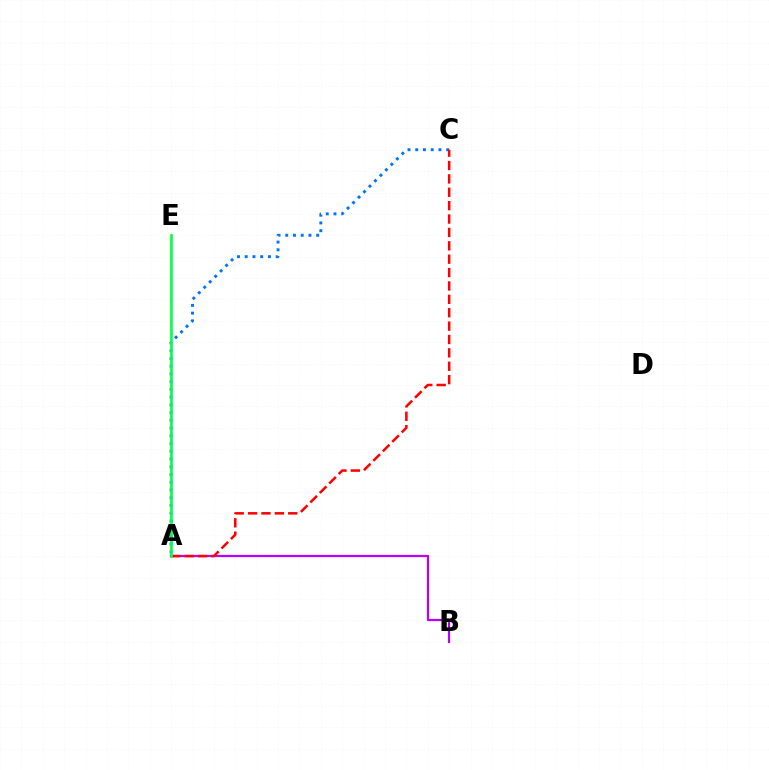{('A', 'E'): [{'color': '#d1ff00', 'line_style': 'solid', 'thickness': 1.64}, {'color': '#00ff5c', 'line_style': 'solid', 'thickness': 1.88}], ('A', 'C'): [{'color': '#0074ff', 'line_style': 'dotted', 'thickness': 2.1}, {'color': '#ff0000', 'line_style': 'dashed', 'thickness': 1.82}], ('A', 'B'): [{'color': '#b900ff', 'line_style': 'solid', 'thickness': 1.6}]}